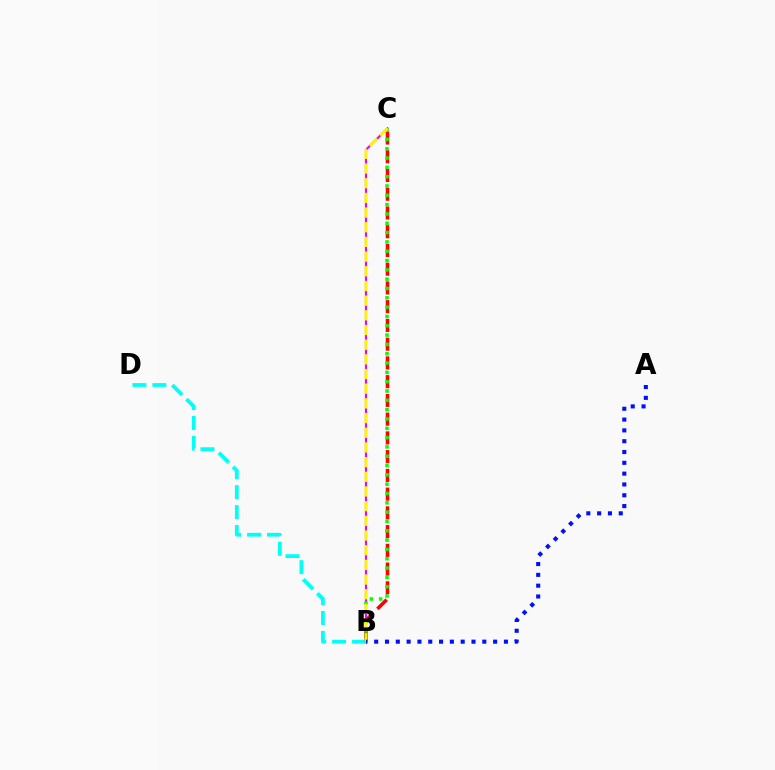{('B', 'C'): [{'color': '#ee00ff', 'line_style': 'solid', 'thickness': 1.52}, {'color': '#ff0000', 'line_style': 'dashed', 'thickness': 2.55}, {'color': '#08ff00', 'line_style': 'dotted', 'thickness': 2.53}, {'color': '#fcf500', 'line_style': 'dashed', 'thickness': 1.99}], ('B', 'D'): [{'color': '#00fff6', 'line_style': 'dashed', 'thickness': 2.71}], ('A', 'B'): [{'color': '#0010ff', 'line_style': 'dotted', 'thickness': 2.94}]}